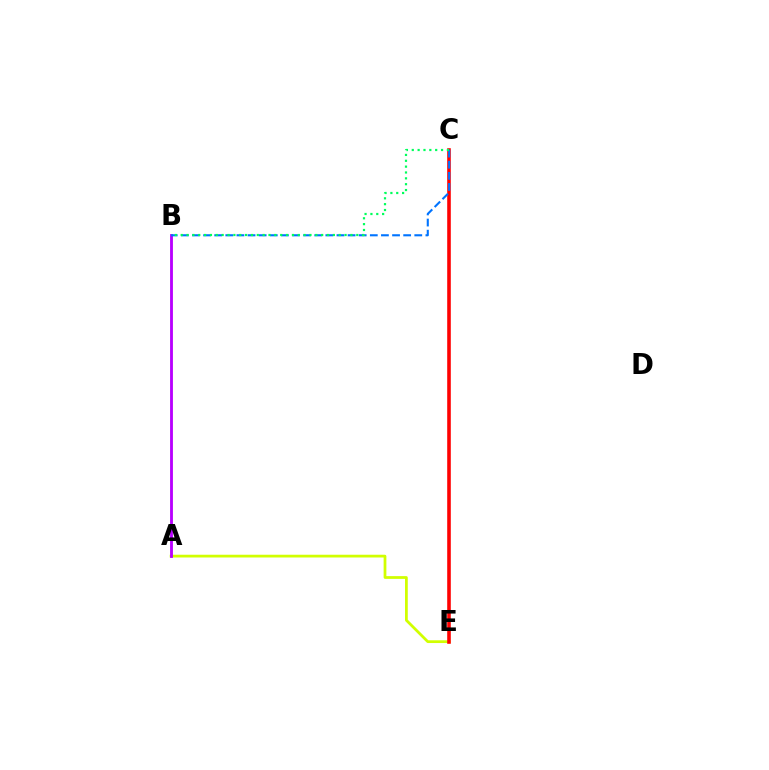{('A', 'E'): [{'color': '#d1ff00', 'line_style': 'solid', 'thickness': 1.98}], ('C', 'E'): [{'color': '#ff0000', 'line_style': 'solid', 'thickness': 2.58}], ('A', 'B'): [{'color': '#b900ff', 'line_style': 'solid', 'thickness': 2.05}], ('B', 'C'): [{'color': '#0074ff', 'line_style': 'dashed', 'thickness': 1.51}, {'color': '#00ff5c', 'line_style': 'dotted', 'thickness': 1.59}]}